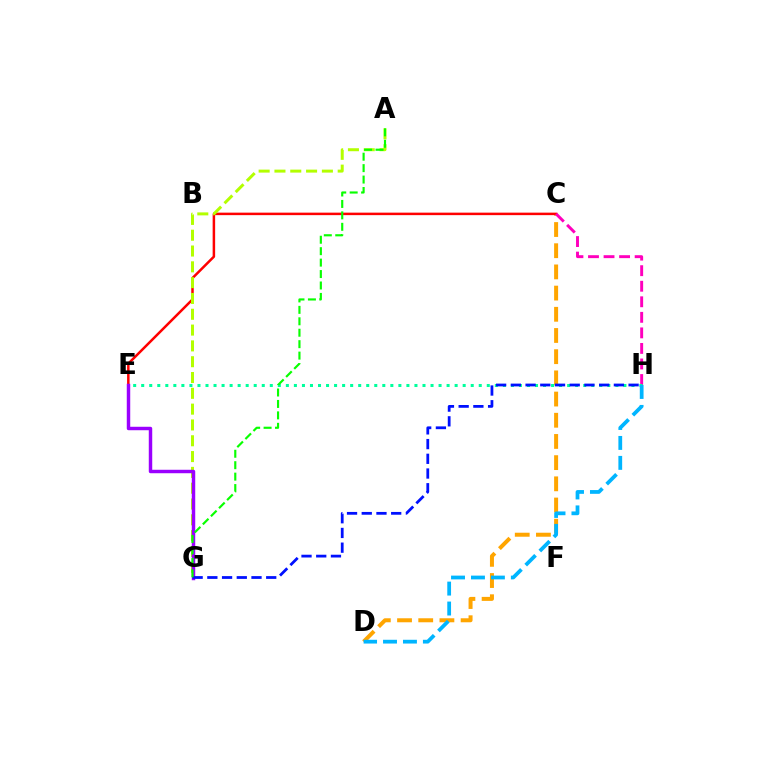{('C', 'D'): [{'color': '#ffa500', 'line_style': 'dashed', 'thickness': 2.88}], ('C', 'E'): [{'color': '#ff0000', 'line_style': 'solid', 'thickness': 1.8}], ('A', 'G'): [{'color': '#b3ff00', 'line_style': 'dashed', 'thickness': 2.15}, {'color': '#08ff00', 'line_style': 'dashed', 'thickness': 1.55}], ('C', 'H'): [{'color': '#ff00bd', 'line_style': 'dashed', 'thickness': 2.11}], ('E', 'H'): [{'color': '#00ff9d', 'line_style': 'dotted', 'thickness': 2.18}], ('E', 'G'): [{'color': '#9b00ff', 'line_style': 'solid', 'thickness': 2.49}], ('G', 'H'): [{'color': '#0010ff', 'line_style': 'dashed', 'thickness': 2.0}], ('D', 'H'): [{'color': '#00b5ff', 'line_style': 'dashed', 'thickness': 2.71}]}